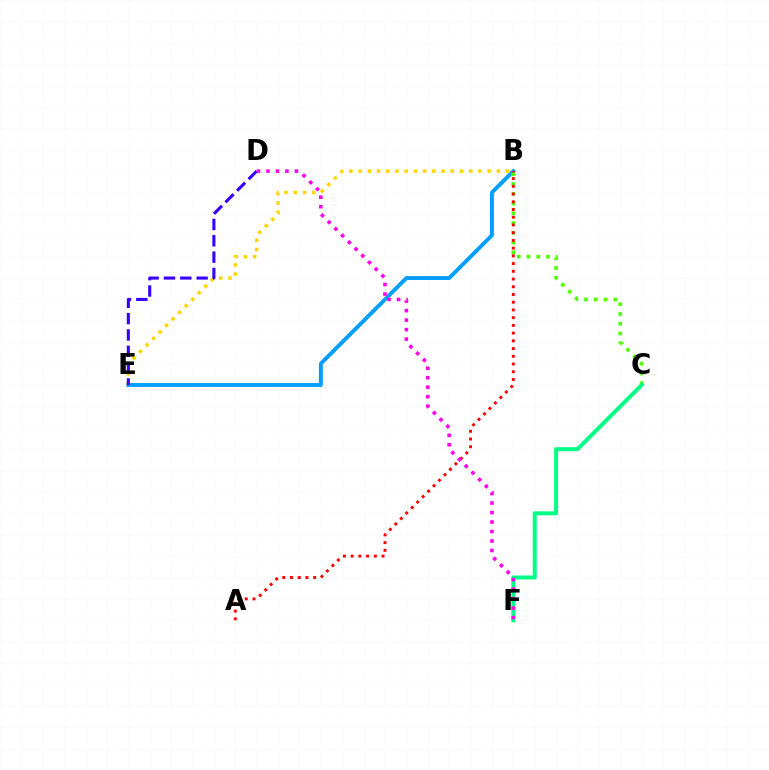{('B', 'E'): [{'color': '#009eff', 'line_style': 'solid', 'thickness': 2.79}, {'color': '#ffd500', 'line_style': 'dotted', 'thickness': 2.5}], ('B', 'C'): [{'color': '#4fff00', 'line_style': 'dotted', 'thickness': 2.65}], ('C', 'F'): [{'color': '#00ff86', 'line_style': 'solid', 'thickness': 2.89}], ('D', 'E'): [{'color': '#3700ff', 'line_style': 'dashed', 'thickness': 2.22}], ('A', 'B'): [{'color': '#ff0000', 'line_style': 'dotted', 'thickness': 2.1}], ('D', 'F'): [{'color': '#ff00ed', 'line_style': 'dotted', 'thickness': 2.58}]}